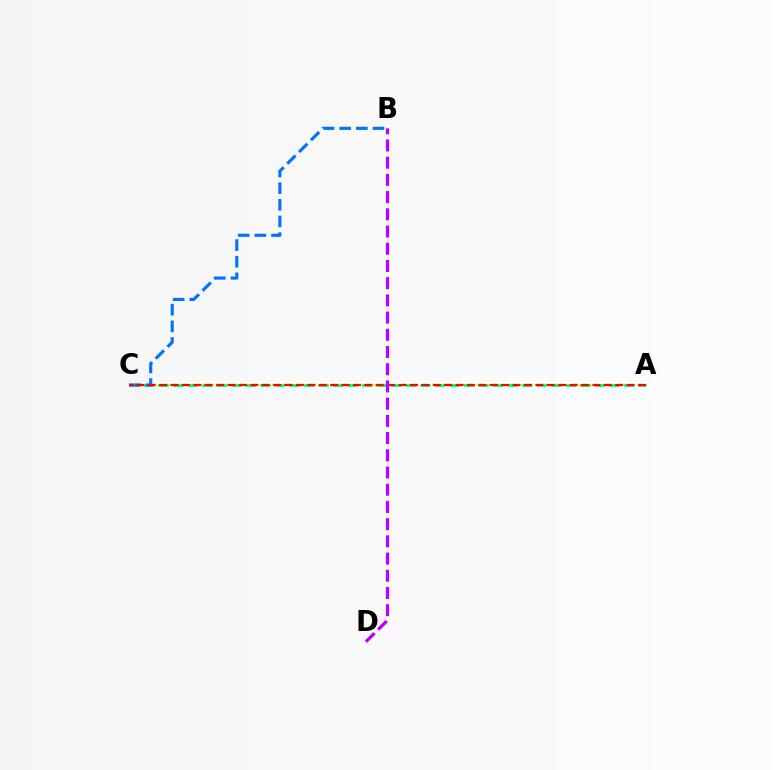{('A', 'C'): [{'color': '#d1ff00', 'line_style': 'dotted', 'thickness': 1.63}, {'color': '#00ff5c', 'line_style': 'dashed', 'thickness': 1.98}, {'color': '#ff0000', 'line_style': 'dashed', 'thickness': 1.55}], ('B', 'C'): [{'color': '#0074ff', 'line_style': 'dashed', 'thickness': 2.26}], ('B', 'D'): [{'color': '#b900ff', 'line_style': 'dashed', 'thickness': 2.34}]}